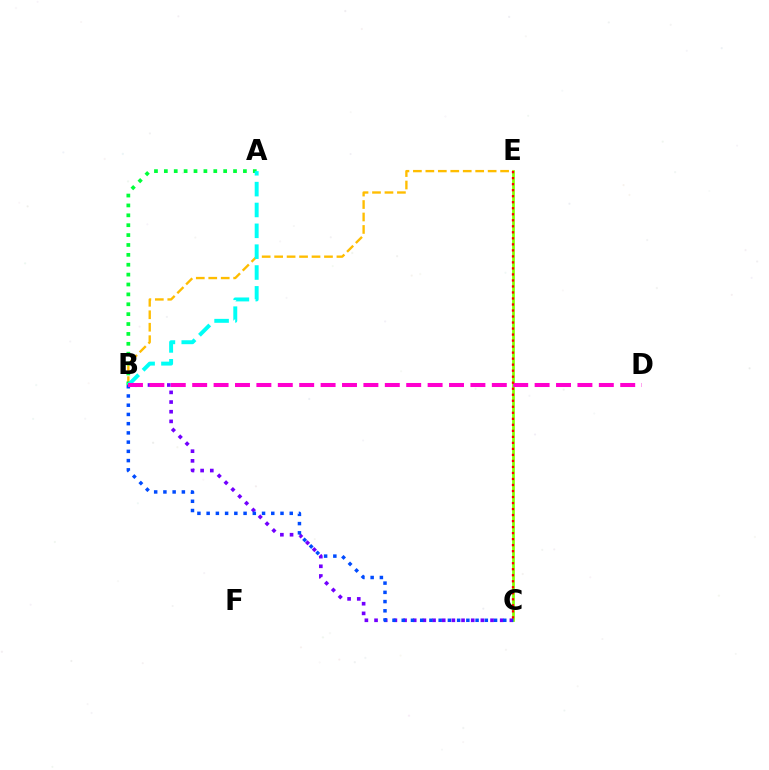{('C', 'E'): [{'color': '#84ff00', 'line_style': 'solid', 'thickness': 1.96}, {'color': '#ff0000', 'line_style': 'dotted', 'thickness': 1.63}], ('B', 'C'): [{'color': '#7200ff', 'line_style': 'dotted', 'thickness': 2.63}, {'color': '#004bff', 'line_style': 'dotted', 'thickness': 2.51}], ('B', 'E'): [{'color': '#ffbd00', 'line_style': 'dashed', 'thickness': 1.69}], ('A', 'B'): [{'color': '#00ff39', 'line_style': 'dotted', 'thickness': 2.69}, {'color': '#00fff6', 'line_style': 'dashed', 'thickness': 2.83}], ('B', 'D'): [{'color': '#ff00cf', 'line_style': 'dashed', 'thickness': 2.91}]}